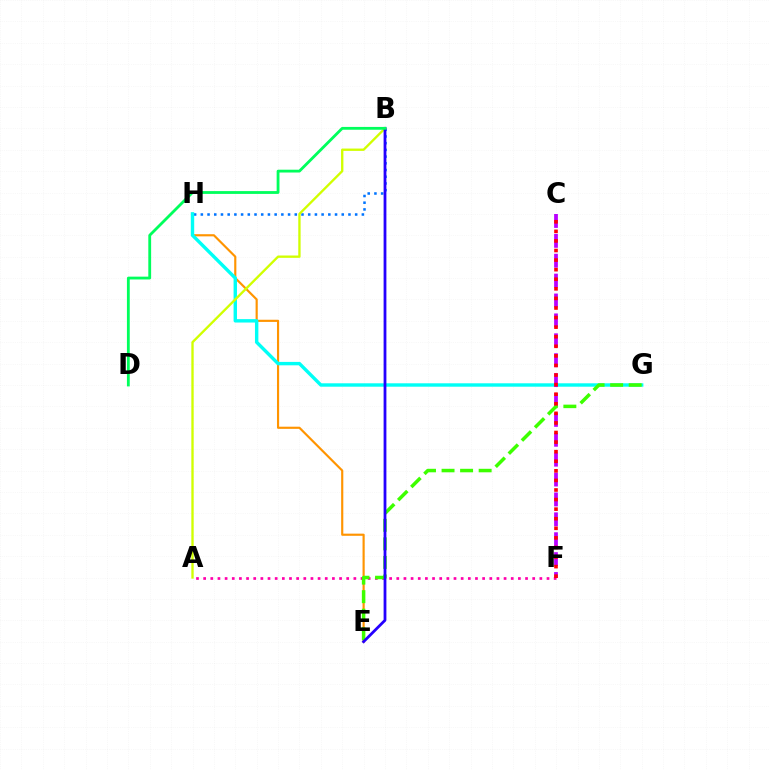{('A', 'F'): [{'color': '#ff00ac', 'line_style': 'dotted', 'thickness': 1.94}], ('B', 'H'): [{'color': '#0074ff', 'line_style': 'dotted', 'thickness': 1.82}], ('E', 'H'): [{'color': '#ff9400', 'line_style': 'solid', 'thickness': 1.55}], ('G', 'H'): [{'color': '#00fff6', 'line_style': 'solid', 'thickness': 2.45}], ('C', 'F'): [{'color': '#b900ff', 'line_style': 'dashed', 'thickness': 2.7}, {'color': '#ff0000', 'line_style': 'dotted', 'thickness': 2.6}], ('A', 'B'): [{'color': '#d1ff00', 'line_style': 'solid', 'thickness': 1.69}], ('E', 'G'): [{'color': '#3dff00', 'line_style': 'dashed', 'thickness': 2.52}], ('B', 'E'): [{'color': '#2500ff', 'line_style': 'solid', 'thickness': 2.01}], ('B', 'D'): [{'color': '#00ff5c', 'line_style': 'solid', 'thickness': 2.03}]}